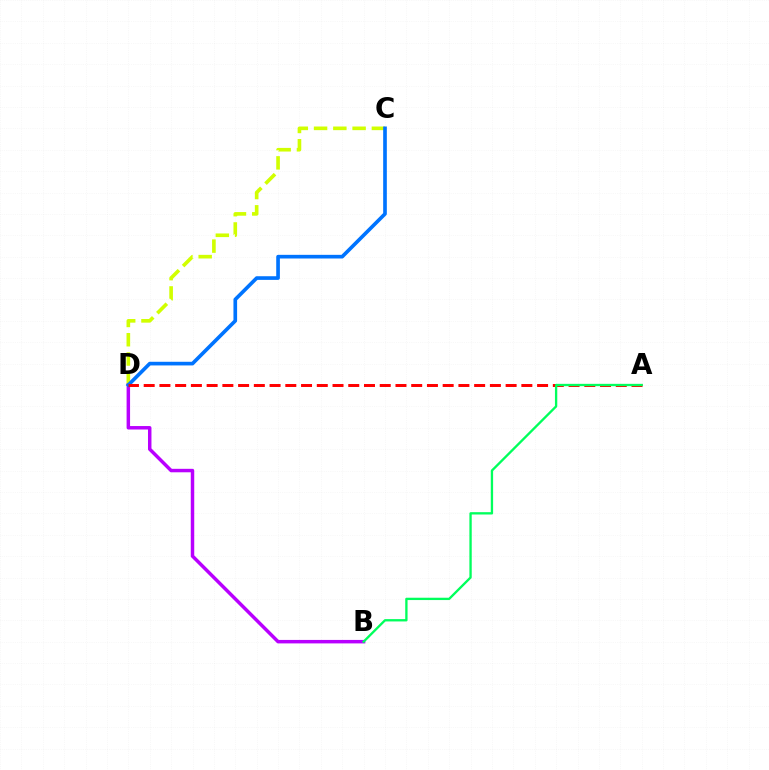{('C', 'D'): [{'color': '#d1ff00', 'line_style': 'dashed', 'thickness': 2.62}, {'color': '#0074ff', 'line_style': 'solid', 'thickness': 2.63}], ('B', 'D'): [{'color': '#b900ff', 'line_style': 'solid', 'thickness': 2.5}], ('A', 'D'): [{'color': '#ff0000', 'line_style': 'dashed', 'thickness': 2.14}], ('A', 'B'): [{'color': '#00ff5c', 'line_style': 'solid', 'thickness': 1.68}]}